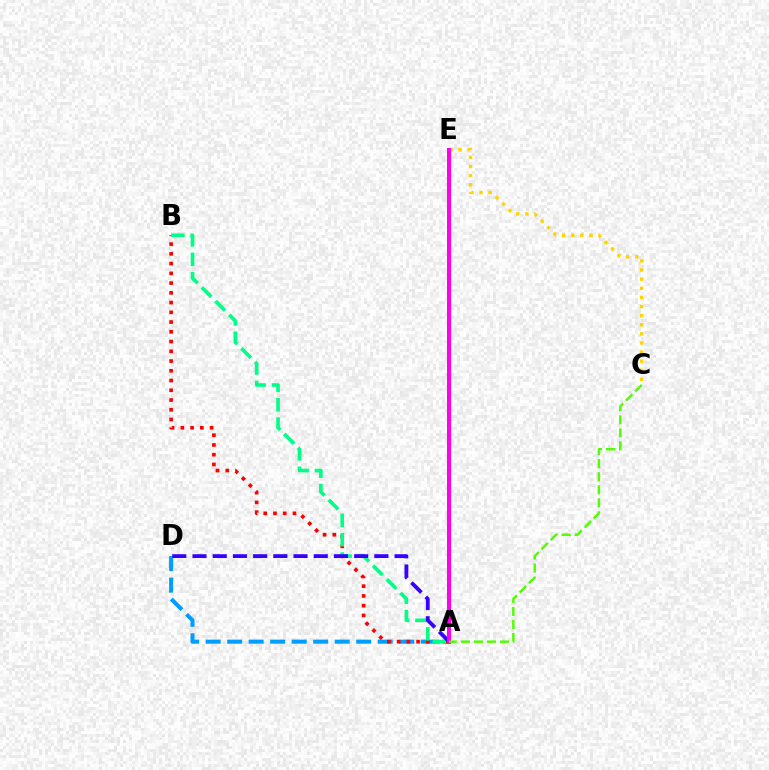{('A', 'D'): [{'color': '#009eff', 'line_style': 'dashed', 'thickness': 2.92}, {'color': '#3700ff', 'line_style': 'dashed', 'thickness': 2.75}], ('A', 'B'): [{'color': '#ff0000', 'line_style': 'dotted', 'thickness': 2.65}, {'color': '#00ff86', 'line_style': 'dashed', 'thickness': 2.63}], ('C', 'E'): [{'color': '#ffd500', 'line_style': 'dotted', 'thickness': 2.48}], ('A', 'E'): [{'color': '#ff00ed', 'line_style': 'solid', 'thickness': 2.89}], ('A', 'C'): [{'color': '#4fff00', 'line_style': 'dashed', 'thickness': 1.77}]}